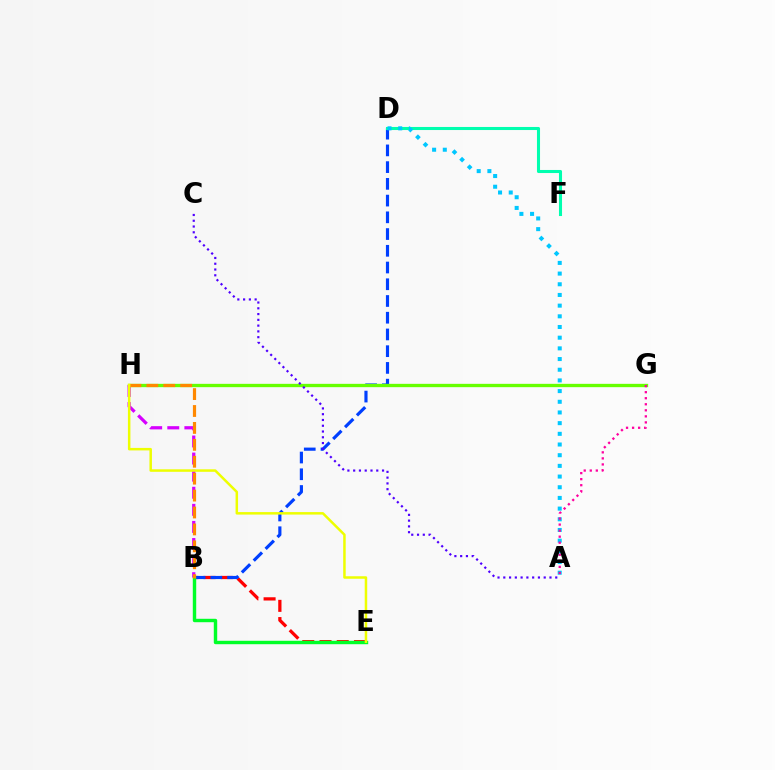{('B', 'E'): [{'color': '#ff0000', 'line_style': 'dashed', 'thickness': 2.34}, {'color': '#00ff27', 'line_style': 'solid', 'thickness': 2.46}], ('B', 'D'): [{'color': '#003fff', 'line_style': 'dashed', 'thickness': 2.27}], ('G', 'H'): [{'color': '#66ff00', 'line_style': 'solid', 'thickness': 2.4}], ('B', 'H'): [{'color': '#d600ff', 'line_style': 'dashed', 'thickness': 2.32}, {'color': '#ff8800', 'line_style': 'dashed', 'thickness': 2.3}], ('D', 'F'): [{'color': '#00ffaf', 'line_style': 'solid', 'thickness': 2.21}], ('A', 'C'): [{'color': '#4f00ff', 'line_style': 'dotted', 'thickness': 1.57}], ('A', 'D'): [{'color': '#00c7ff', 'line_style': 'dotted', 'thickness': 2.9}], ('A', 'G'): [{'color': '#ff00a0', 'line_style': 'dotted', 'thickness': 1.64}], ('E', 'H'): [{'color': '#eeff00', 'line_style': 'solid', 'thickness': 1.8}]}